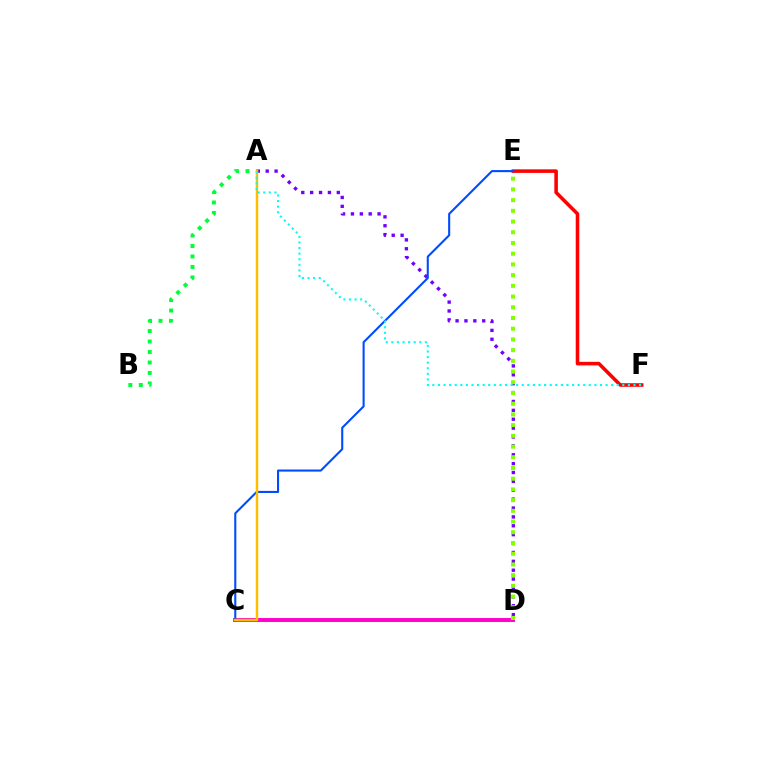{('A', 'D'): [{'color': '#7200ff', 'line_style': 'dotted', 'thickness': 2.41}], ('C', 'D'): [{'color': '#ff00cf', 'line_style': 'solid', 'thickness': 2.83}], ('E', 'F'): [{'color': '#ff0000', 'line_style': 'solid', 'thickness': 2.56}], ('C', 'E'): [{'color': '#004bff', 'line_style': 'solid', 'thickness': 1.5}], ('A', 'B'): [{'color': '#00ff39', 'line_style': 'dotted', 'thickness': 2.85}], ('A', 'C'): [{'color': '#ffbd00', 'line_style': 'solid', 'thickness': 1.78}], ('A', 'F'): [{'color': '#00fff6', 'line_style': 'dotted', 'thickness': 1.52}], ('D', 'E'): [{'color': '#84ff00', 'line_style': 'dotted', 'thickness': 2.91}]}